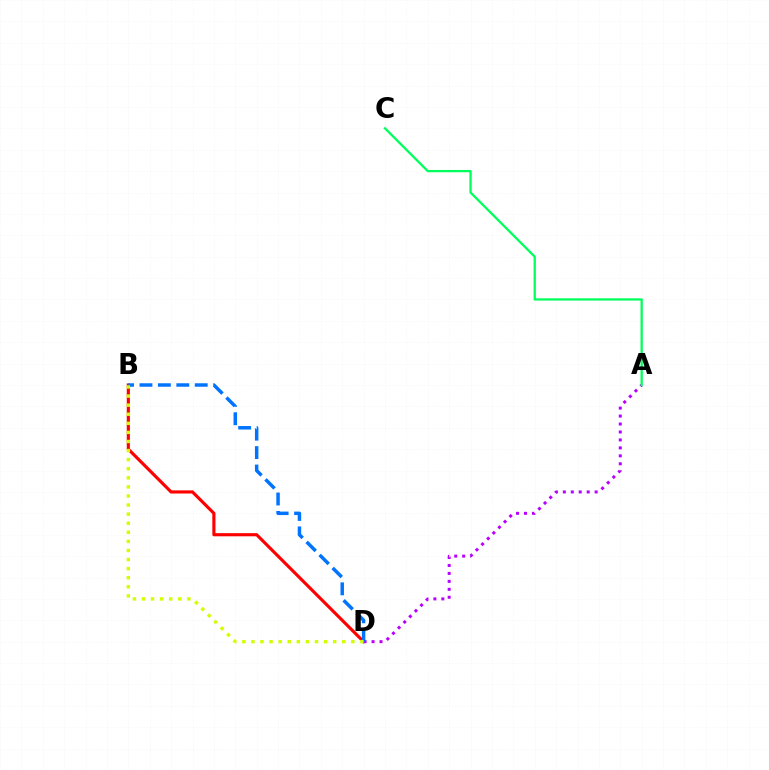{('B', 'D'): [{'color': '#ff0000', 'line_style': 'solid', 'thickness': 2.26}, {'color': '#0074ff', 'line_style': 'dashed', 'thickness': 2.5}, {'color': '#d1ff00', 'line_style': 'dotted', 'thickness': 2.47}], ('A', 'D'): [{'color': '#b900ff', 'line_style': 'dotted', 'thickness': 2.16}], ('A', 'C'): [{'color': '#00ff5c', 'line_style': 'solid', 'thickness': 1.64}]}